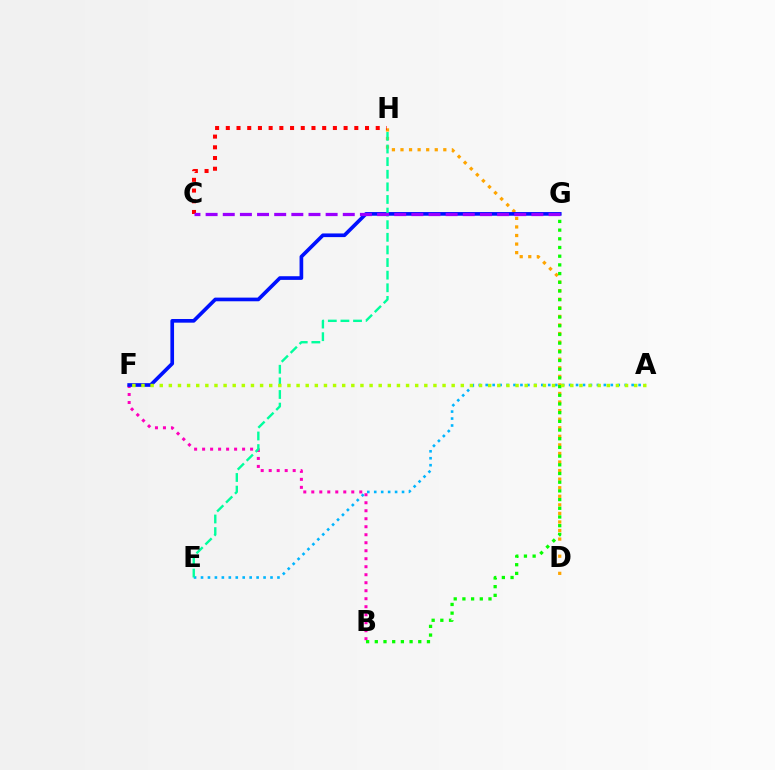{('D', 'H'): [{'color': '#ffa500', 'line_style': 'dotted', 'thickness': 2.33}], ('B', 'F'): [{'color': '#ff00bd', 'line_style': 'dotted', 'thickness': 2.17}], ('B', 'G'): [{'color': '#08ff00', 'line_style': 'dotted', 'thickness': 2.36}], ('A', 'E'): [{'color': '#00b5ff', 'line_style': 'dotted', 'thickness': 1.89}], ('C', 'H'): [{'color': '#ff0000', 'line_style': 'dotted', 'thickness': 2.91}], ('F', 'G'): [{'color': '#0010ff', 'line_style': 'solid', 'thickness': 2.64}], ('E', 'H'): [{'color': '#00ff9d', 'line_style': 'dashed', 'thickness': 1.71}], ('C', 'G'): [{'color': '#9b00ff', 'line_style': 'dashed', 'thickness': 2.33}], ('A', 'F'): [{'color': '#b3ff00', 'line_style': 'dotted', 'thickness': 2.48}]}